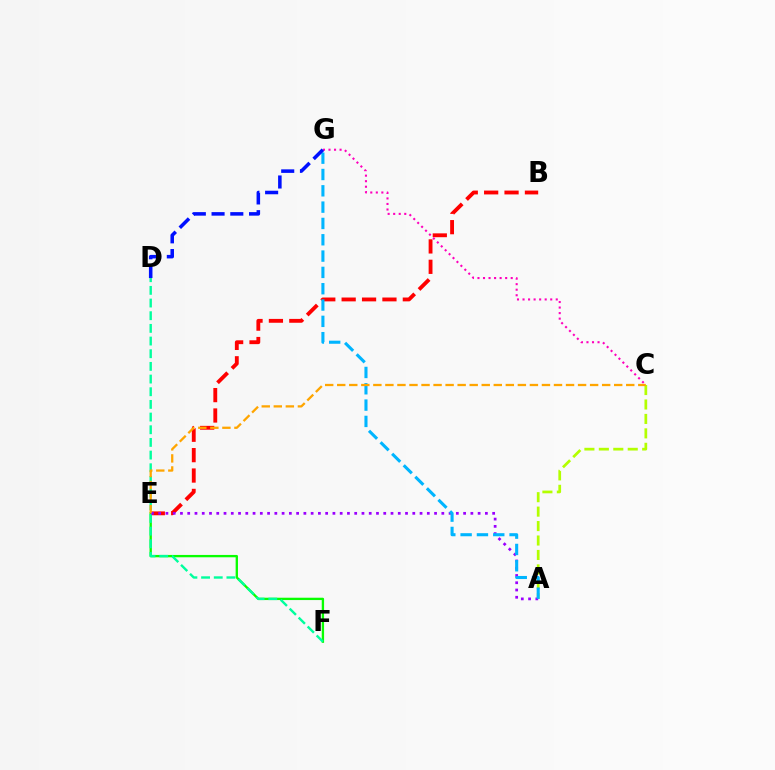{('A', 'C'): [{'color': '#b3ff00', 'line_style': 'dashed', 'thickness': 1.96}], ('E', 'F'): [{'color': '#08ff00', 'line_style': 'solid', 'thickness': 1.68}], ('B', 'E'): [{'color': '#ff0000', 'line_style': 'dashed', 'thickness': 2.77}], ('D', 'F'): [{'color': '#00ff9d', 'line_style': 'dashed', 'thickness': 1.72}], ('A', 'E'): [{'color': '#9b00ff', 'line_style': 'dotted', 'thickness': 1.97}], ('A', 'G'): [{'color': '#00b5ff', 'line_style': 'dashed', 'thickness': 2.22}], ('C', 'G'): [{'color': '#ff00bd', 'line_style': 'dotted', 'thickness': 1.5}], ('D', 'G'): [{'color': '#0010ff', 'line_style': 'dashed', 'thickness': 2.55}], ('C', 'E'): [{'color': '#ffa500', 'line_style': 'dashed', 'thickness': 1.64}]}